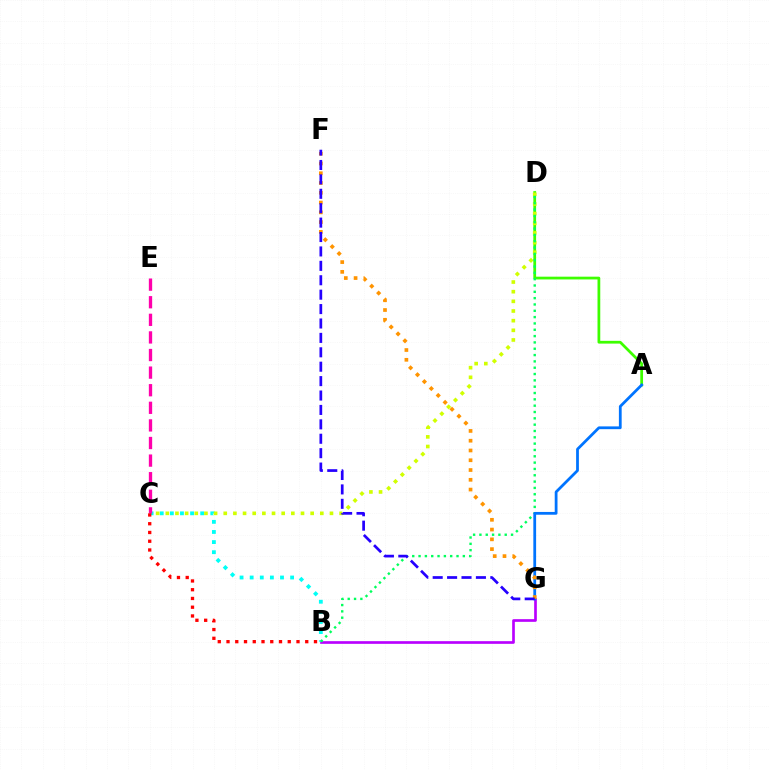{('B', 'G'): [{'color': '#b900ff', 'line_style': 'solid', 'thickness': 1.92}], ('B', 'C'): [{'color': '#00fff6', 'line_style': 'dotted', 'thickness': 2.75}, {'color': '#ff0000', 'line_style': 'dotted', 'thickness': 2.38}], ('A', 'D'): [{'color': '#3dff00', 'line_style': 'solid', 'thickness': 1.98}], ('C', 'E'): [{'color': '#ff00ac', 'line_style': 'dashed', 'thickness': 2.39}], ('C', 'D'): [{'color': '#d1ff00', 'line_style': 'dotted', 'thickness': 2.62}], ('B', 'D'): [{'color': '#00ff5c', 'line_style': 'dotted', 'thickness': 1.72}], ('A', 'G'): [{'color': '#0074ff', 'line_style': 'solid', 'thickness': 2.0}], ('F', 'G'): [{'color': '#ff9400', 'line_style': 'dotted', 'thickness': 2.66}, {'color': '#2500ff', 'line_style': 'dashed', 'thickness': 1.96}]}